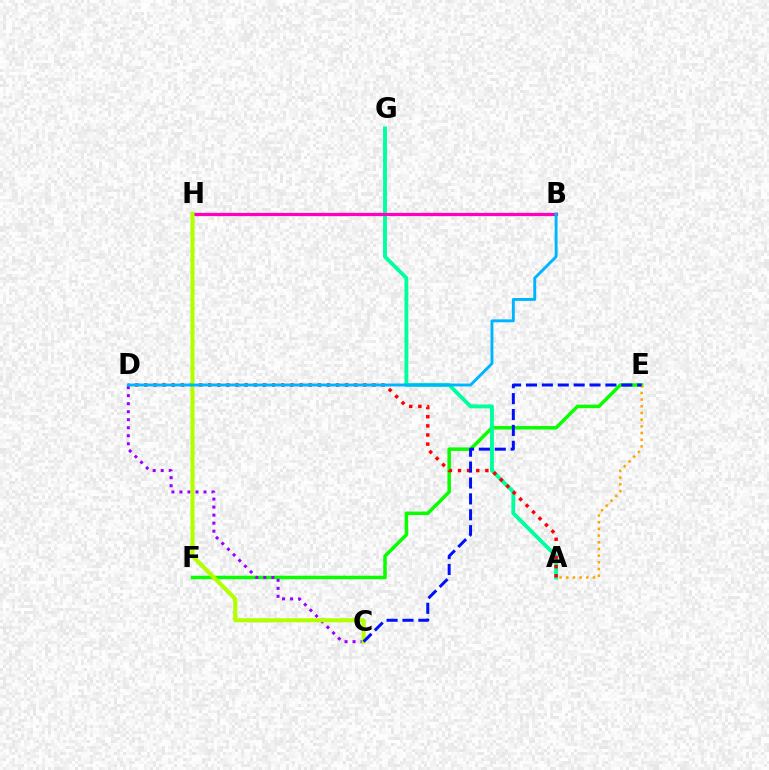{('E', 'F'): [{'color': '#08ff00', 'line_style': 'solid', 'thickness': 2.51}], ('A', 'G'): [{'color': '#00ff9d', 'line_style': 'solid', 'thickness': 2.78}], ('B', 'H'): [{'color': '#ff00bd', 'line_style': 'solid', 'thickness': 2.34}], ('C', 'D'): [{'color': '#9b00ff', 'line_style': 'dotted', 'thickness': 2.18}], ('A', 'D'): [{'color': '#ff0000', 'line_style': 'dotted', 'thickness': 2.48}], ('C', 'H'): [{'color': '#b3ff00', 'line_style': 'solid', 'thickness': 2.94}], ('B', 'D'): [{'color': '#00b5ff', 'line_style': 'solid', 'thickness': 2.09}], ('A', 'E'): [{'color': '#ffa500', 'line_style': 'dotted', 'thickness': 1.82}], ('C', 'E'): [{'color': '#0010ff', 'line_style': 'dashed', 'thickness': 2.16}]}